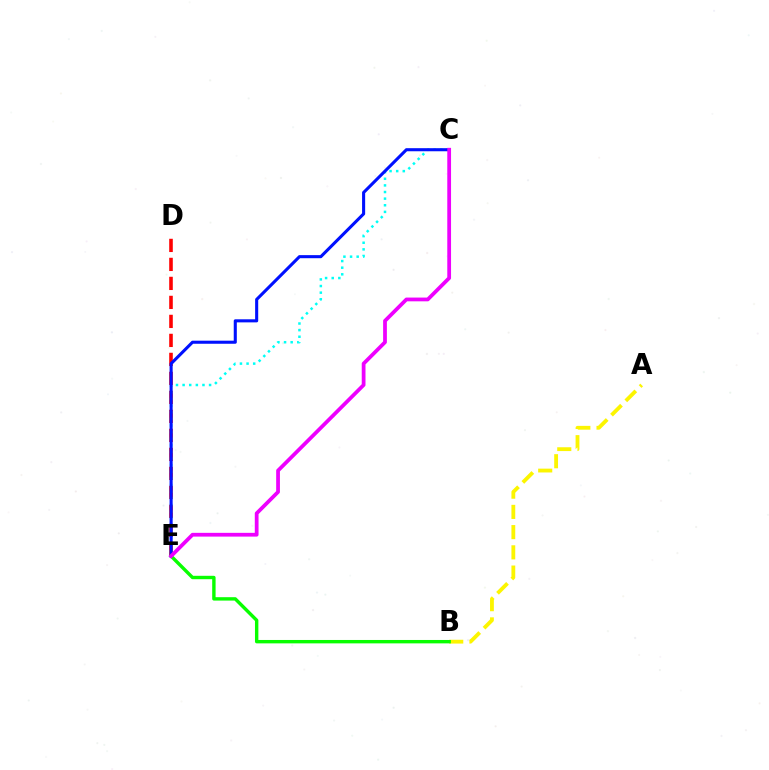{('D', 'E'): [{'color': '#ff0000', 'line_style': 'dashed', 'thickness': 2.58}], ('C', 'E'): [{'color': '#00fff6', 'line_style': 'dotted', 'thickness': 1.8}, {'color': '#0010ff', 'line_style': 'solid', 'thickness': 2.22}, {'color': '#ee00ff', 'line_style': 'solid', 'thickness': 2.71}], ('A', 'B'): [{'color': '#fcf500', 'line_style': 'dashed', 'thickness': 2.75}], ('B', 'E'): [{'color': '#08ff00', 'line_style': 'solid', 'thickness': 2.45}]}